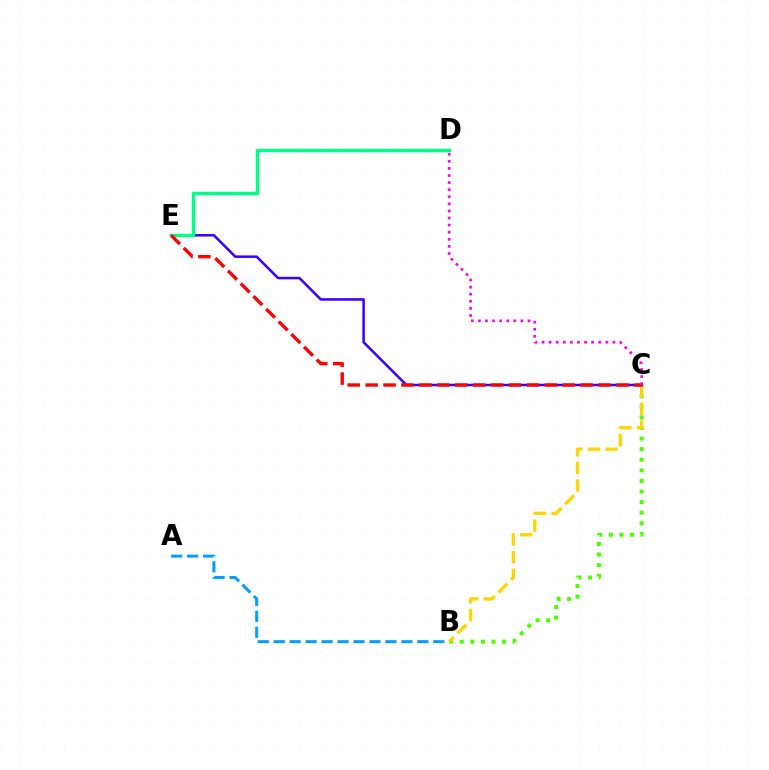{('B', 'C'): [{'color': '#4fff00', 'line_style': 'dotted', 'thickness': 2.88}, {'color': '#ffd500', 'line_style': 'dashed', 'thickness': 2.39}], ('A', 'B'): [{'color': '#009eff', 'line_style': 'dashed', 'thickness': 2.17}], ('C', 'E'): [{'color': '#3700ff', 'line_style': 'solid', 'thickness': 1.81}, {'color': '#ff0000', 'line_style': 'dashed', 'thickness': 2.43}], ('D', 'E'): [{'color': '#00ff86', 'line_style': 'solid', 'thickness': 2.45}], ('C', 'D'): [{'color': '#ff00ed', 'line_style': 'dotted', 'thickness': 1.93}]}